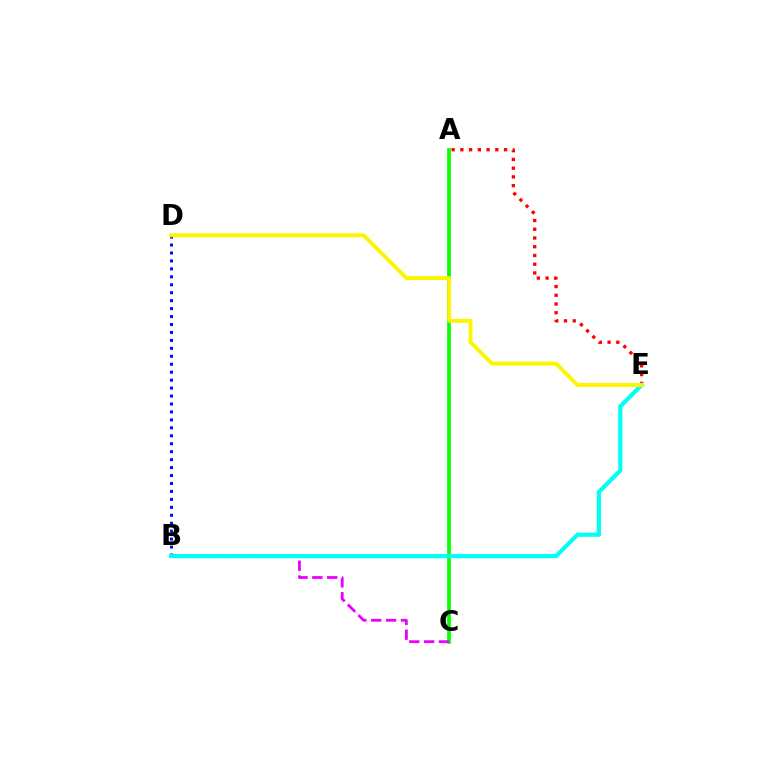{('A', 'C'): [{'color': '#08ff00', 'line_style': 'solid', 'thickness': 2.67}], ('B', 'C'): [{'color': '#ee00ff', 'line_style': 'dashed', 'thickness': 2.02}], ('B', 'D'): [{'color': '#0010ff', 'line_style': 'dotted', 'thickness': 2.16}], ('A', 'E'): [{'color': '#ff0000', 'line_style': 'dotted', 'thickness': 2.37}], ('B', 'E'): [{'color': '#00fff6', 'line_style': 'solid', 'thickness': 3.0}], ('D', 'E'): [{'color': '#fcf500', 'line_style': 'solid', 'thickness': 2.82}]}